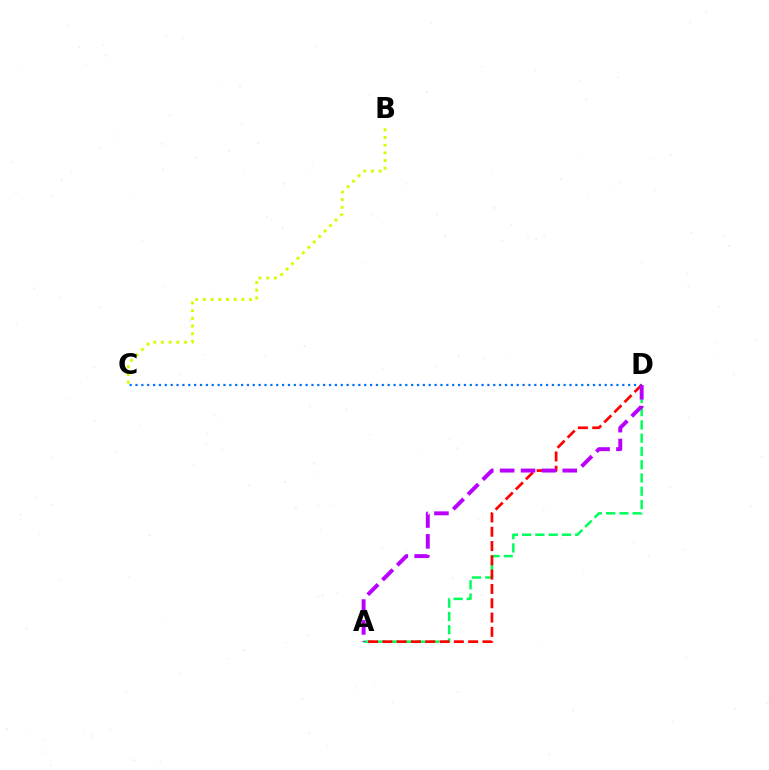{('A', 'D'): [{'color': '#00ff5c', 'line_style': 'dashed', 'thickness': 1.8}, {'color': '#ff0000', 'line_style': 'dashed', 'thickness': 1.94}, {'color': '#b900ff', 'line_style': 'dashed', 'thickness': 2.83}], ('B', 'C'): [{'color': '#d1ff00', 'line_style': 'dotted', 'thickness': 2.09}], ('C', 'D'): [{'color': '#0074ff', 'line_style': 'dotted', 'thickness': 1.59}]}